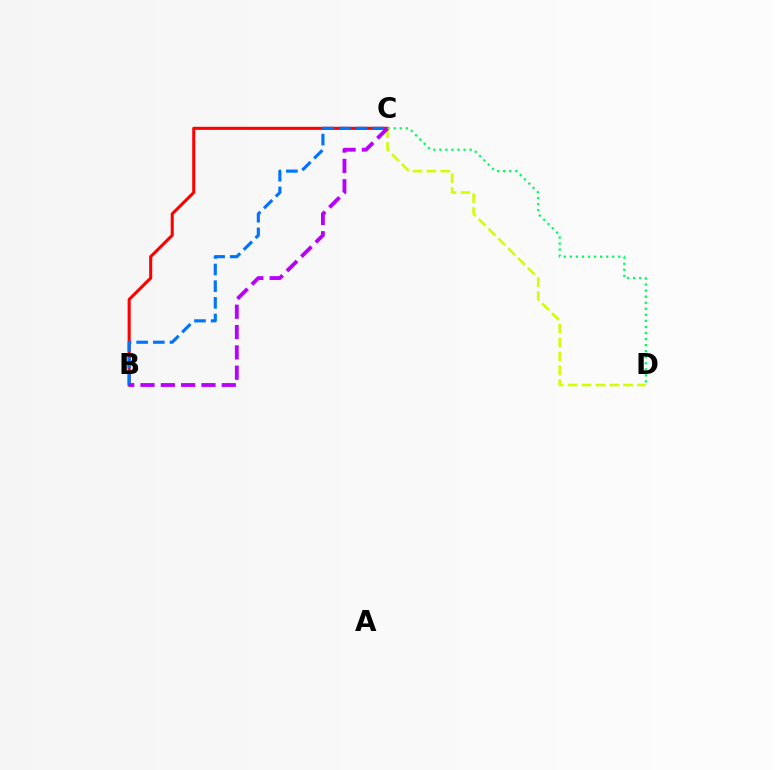{('B', 'C'): [{'color': '#ff0000', 'line_style': 'solid', 'thickness': 2.21}, {'color': '#0074ff', 'line_style': 'dashed', 'thickness': 2.26}, {'color': '#b900ff', 'line_style': 'dashed', 'thickness': 2.76}], ('C', 'D'): [{'color': '#00ff5c', 'line_style': 'dotted', 'thickness': 1.64}, {'color': '#d1ff00', 'line_style': 'dashed', 'thickness': 1.88}]}